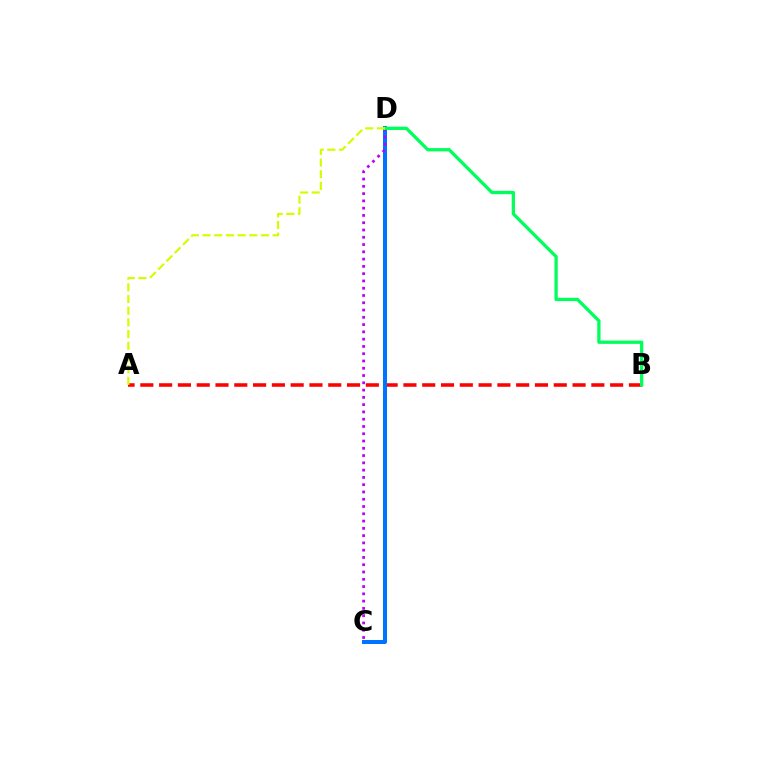{('A', 'B'): [{'color': '#ff0000', 'line_style': 'dashed', 'thickness': 2.55}], ('C', 'D'): [{'color': '#0074ff', 'line_style': 'solid', 'thickness': 2.89}, {'color': '#b900ff', 'line_style': 'dotted', 'thickness': 1.98}], ('B', 'D'): [{'color': '#00ff5c', 'line_style': 'solid', 'thickness': 2.37}], ('A', 'D'): [{'color': '#d1ff00', 'line_style': 'dashed', 'thickness': 1.59}]}